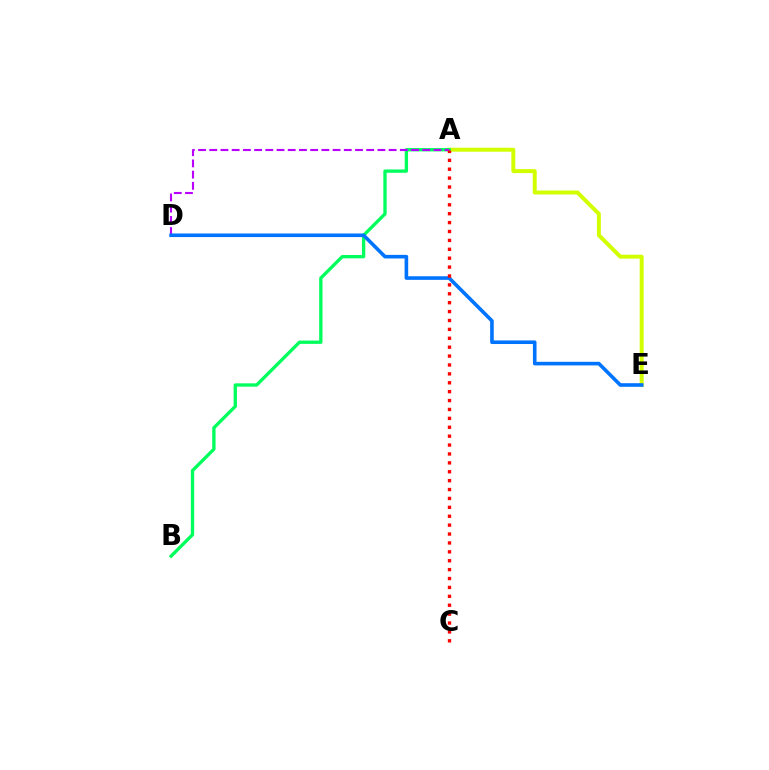{('A', 'E'): [{'color': '#d1ff00', 'line_style': 'solid', 'thickness': 2.85}], ('A', 'B'): [{'color': '#00ff5c', 'line_style': 'solid', 'thickness': 2.39}], ('A', 'D'): [{'color': '#b900ff', 'line_style': 'dashed', 'thickness': 1.52}], ('D', 'E'): [{'color': '#0074ff', 'line_style': 'solid', 'thickness': 2.59}], ('A', 'C'): [{'color': '#ff0000', 'line_style': 'dotted', 'thickness': 2.42}]}